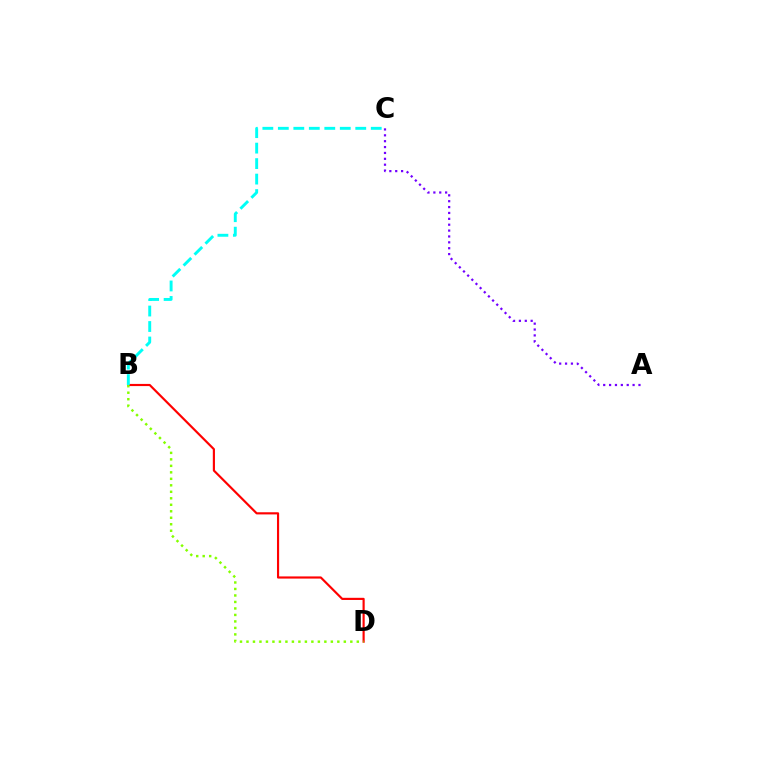{('B', 'D'): [{'color': '#ff0000', 'line_style': 'solid', 'thickness': 1.56}, {'color': '#84ff00', 'line_style': 'dotted', 'thickness': 1.76}], ('B', 'C'): [{'color': '#00fff6', 'line_style': 'dashed', 'thickness': 2.1}], ('A', 'C'): [{'color': '#7200ff', 'line_style': 'dotted', 'thickness': 1.6}]}